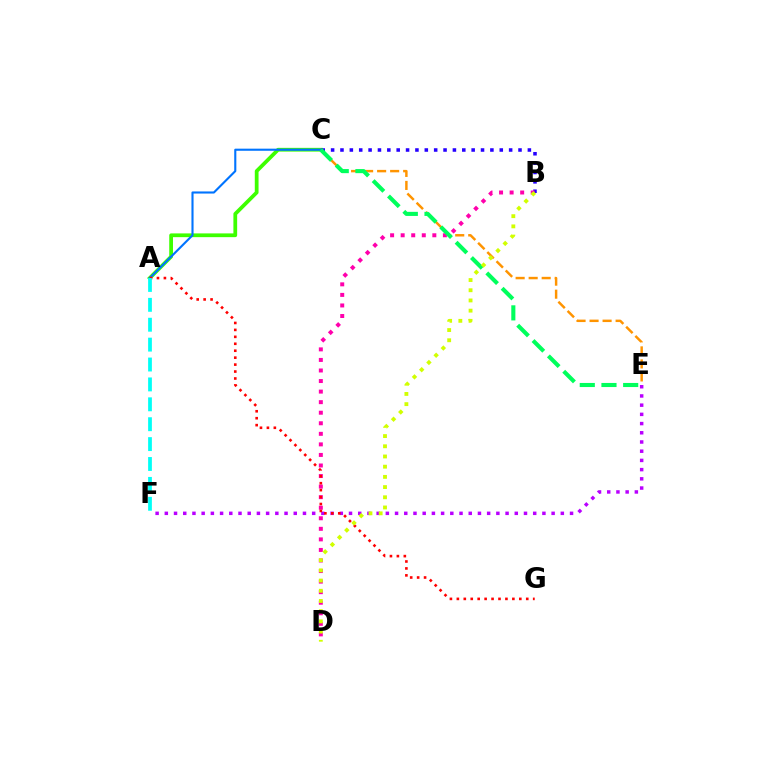{('C', 'E'): [{'color': '#ff9400', 'line_style': 'dashed', 'thickness': 1.77}, {'color': '#00ff5c', 'line_style': 'dashed', 'thickness': 2.95}], ('A', 'C'): [{'color': '#3dff00', 'line_style': 'solid', 'thickness': 2.71}, {'color': '#0074ff', 'line_style': 'solid', 'thickness': 1.52}], ('B', 'C'): [{'color': '#2500ff', 'line_style': 'dotted', 'thickness': 2.55}], ('B', 'D'): [{'color': '#ff00ac', 'line_style': 'dotted', 'thickness': 2.87}, {'color': '#d1ff00', 'line_style': 'dotted', 'thickness': 2.77}], ('E', 'F'): [{'color': '#b900ff', 'line_style': 'dotted', 'thickness': 2.5}], ('A', 'G'): [{'color': '#ff0000', 'line_style': 'dotted', 'thickness': 1.89}], ('A', 'F'): [{'color': '#00fff6', 'line_style': 'dashed', 'thickness': 2.7}]}